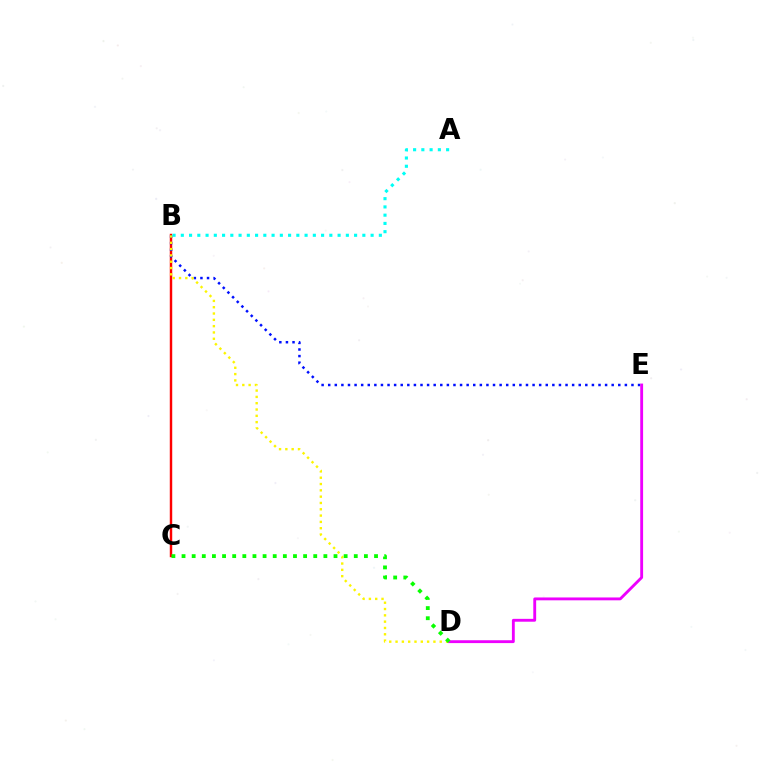{('B', 'C'): [{'color': '#ff0000', 'line_style': 'solid', 'thickness': 1.75}], ('B', 'E'): [{'color': '#0010ff', 'line_style': 'dotted', 'thickness': 1.79}], ('D', 'E'): [{'color': '#ee00ff', 'line_style': 'solid', 'thickness': 2.06}], ('B', 'D'): [{'color': '#fcf500', 'line_style': 'dotted', 'thickness': 1.71}], ('C', 'D'): [{'color': '#08ff00', 'line_style': 'dotted', 'thickness': 2.75}], ('A', 'B'): [{'color': '#00fff6', 'line_style': 'dotted', 'thickness': 2.24}]}